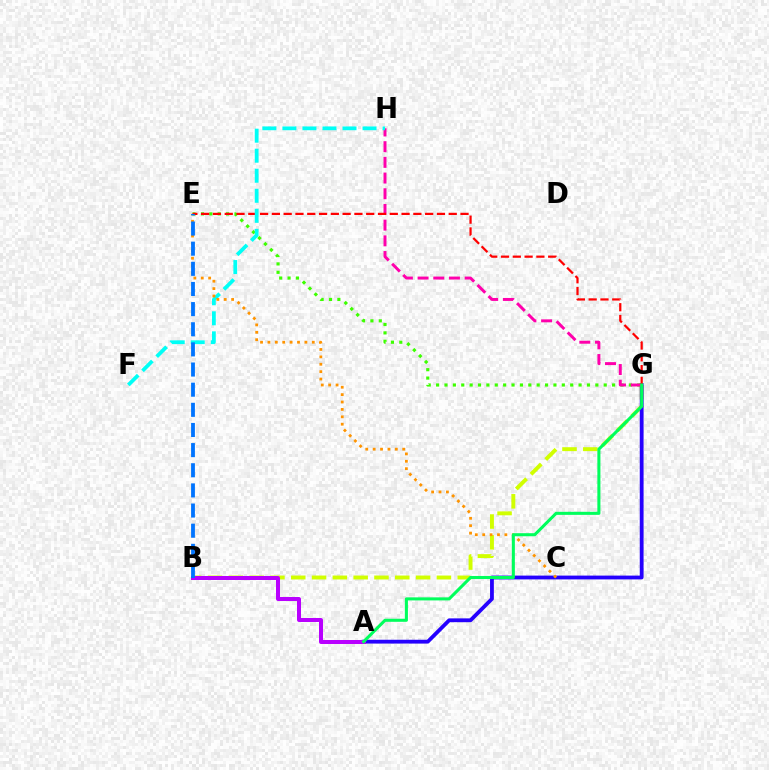{('B', 'G'): [{'color': '#d1ff00', 'line_style': 'dashed', 'thickness': 2.83}], ('A', 'G'): [{'color': '#2500ff', 'line_style': 'solid', 'thickness': 2.74}, {'color': '#00ff5c', 'line_style': 'solid', 'thickness': 2.2}], ('E', 'G'): [{'color': '#3dff00', 'line_style': 'dotted', 'thickness': 2.28}, {'color': '#ff0000', 'line_style': 'dashed', 'thickness': 1.6}], ('G', 'H'): [{'color': '#ff00ac', 'line_style': 'dashed', 'thickness': 2.13}], ('F', 'H'): [{'color': '#00fff6', 'line_style': 'dashed', 'thickness': 2.72}], ('C', 'E'): [{'color': '#ff9400', 'line_style': 'dotted', 'thickness': 2.01}], ('A', 'B'): [{'color': '#b900ff', 'line_style': 'solid', 'thickness': 2.87}], ('B', 'E'): [{'color': '#0074ff', 'line_style': 'dashed', 'thickness': 2.74}]}